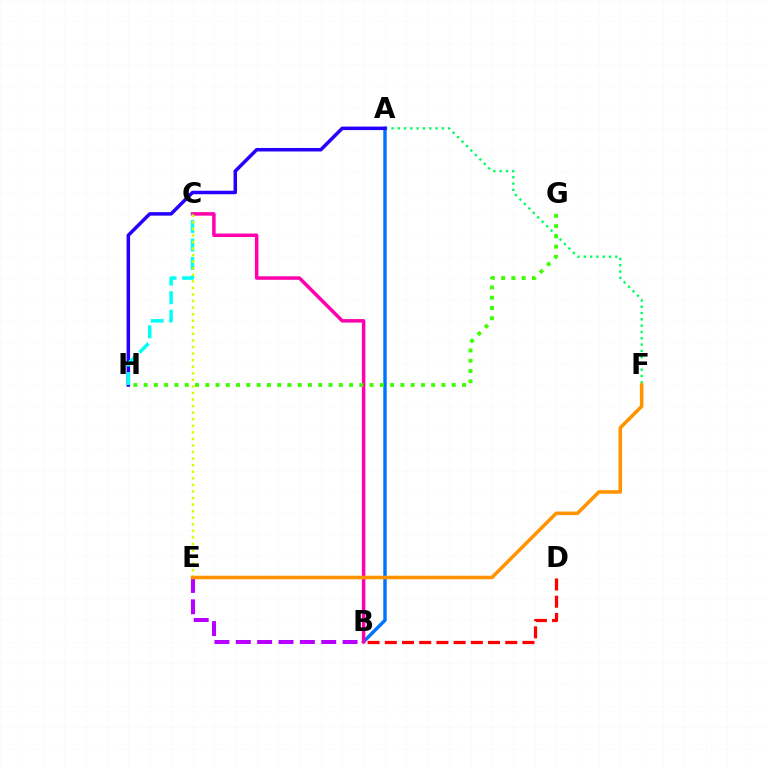{('A', 'F'): [{'color': '#00ff5c', 'line_style': 'dotted', 'thickness': 1.71}], ('B', 'E'): [{'color': '#b900ff', 'line_style': 'dashed', 'thickness': 2.9}], ('B', 'D'): [{'color': '#ff0000', 'line_style': 'dashed', 'thickness': 2.34}], ('A', 'B'): [{'color': '#0074ff', 'line_style': 'solid', 'thickness': 2.48}], ('B', 'C'): [{'color': '#ff00ac', 'line_style': 'solid', 'thickness': 2.51}], ('A', 'H'): [{'color': '#2500ff', 'line_style': 'solid', 'thickness': 2.52}], ('C', 'H'): [{'color': '#00fff6', 'line_style': 'dashed', 'thickness': 2.52}], ('C', 'E'): [{'color': '#d1ff00', 'line_style': 'dotted', 'thickness': 1.78}], ('G', 'H'): [{'color': '#3dff00', 'line_style': 'dotted', 'thickness': 2.79}], ('E', 'F'): [{'color': '#ff9400', 'line_style': 'solid', 'thickness': 2.56}]}